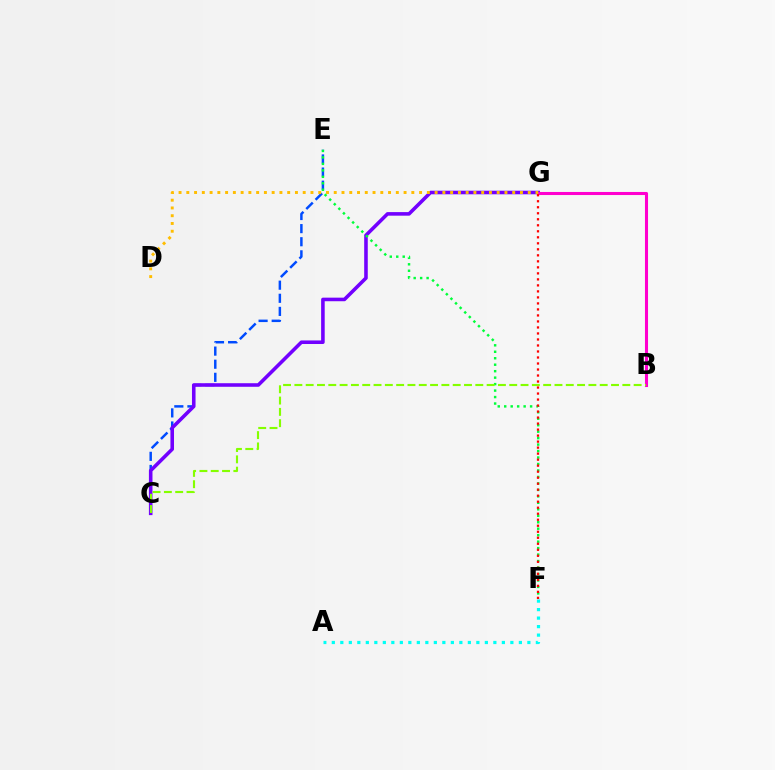{('C', 'E'): [{'color': '#004bff', 'line_style': 'dashed', 'thickness': 1.78}], ('C', 'G'): [{'color': '#7200ff', 'line_style': 'solid', 'thickness': 2.57}], ('B', 'G'): [{'color': '#ff00cf', 'line_style': 'solid', 'thickness': 2.21}], ('E', 'F'): [{'color': '#00ff39', 'line_style': 'dotted', 'thickness': 1.76}], ('D', 'G'): [{'color': '#ffbd00', 'line_style': 'dotted', 'thickness': 2.11}], ('A', 'F'): [{'color': '#00fff6', 'line_style': 'dotted', 'thickness': 2.31}], ('F', 'G'): [{'color': '#ff0000', 'line_style': 'dotted', 'thickness': 1.63}], ('B', 'C'): [{'color': '#84ff00', 'line_style': 'dashed', 'thickness': 1.54}]}